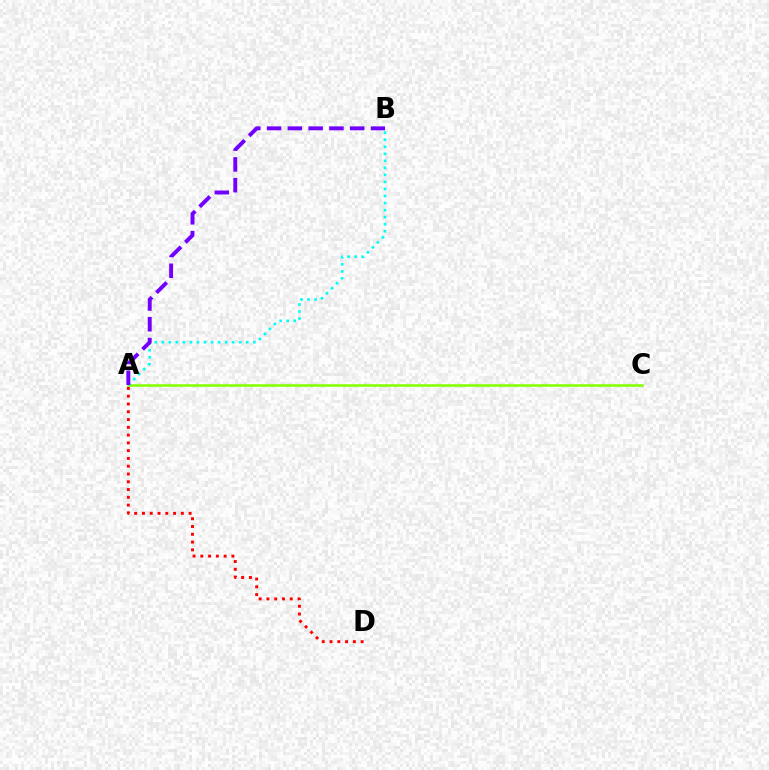{('A', 'C'): [{'color': '#84ff00', 'line_style': 'solid', 'thickness': 1.83}], ('A', 'B'): [{'color': '#00fff6', 'line_style': 'dotted', 'thickness': 1.91}, {'color': '#7200ff', 'line_style': 'dashed', 'thickness': 2.82}], ('A', 'D'): [{'color': '#ff0000', 'line_style': 'dotted', 'thickness': 2.11}]}